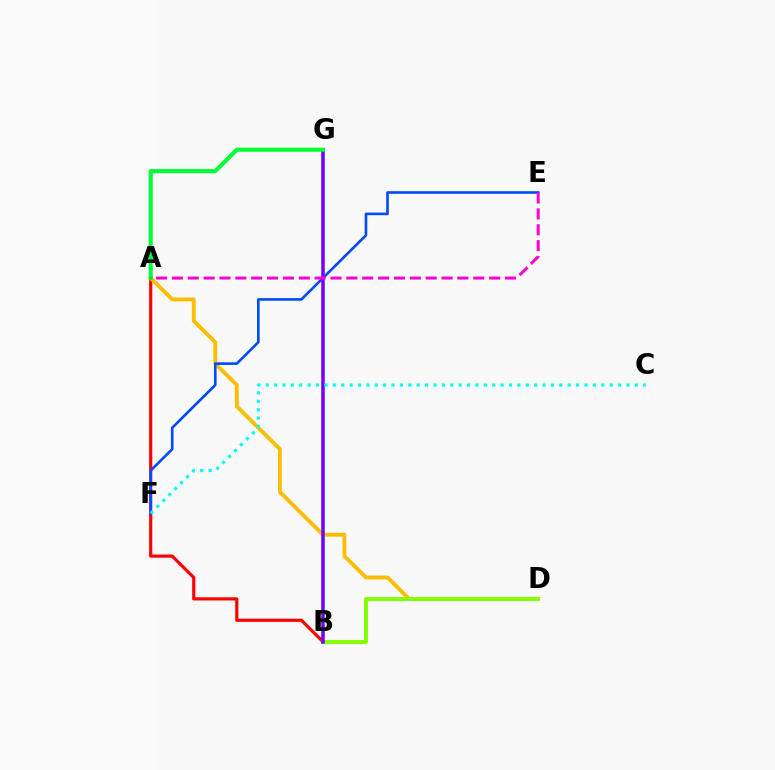{('A', 'B'): [{'color': '#ff0000', 'line_style': 'solid', 'thickness': 2.29}], ('A', 'D'): [{'color': '#ffbd00', 'line_style': 'solid', 'thickness': 2.78}], ('E', 'F'): [{'color': '#004bff', 'line_style': 'solid', 'thickness': 1.9}], ('B', 'D'): [{'color': '#84ff00', 'line_style': 'solid', 'thickness': 2.82}], ('B', 'G'): [{'color': '#7200ff', 'line_style': 'solid', 'thickness': 2.53}], ('A', 'G'): [{'color': '#00ff39', 'line_style': 'solid', 'thickness': 2.97}], ('A', 'E'): [{'color': '#ff00cf', 'line_style': 'dashed', 'thickness': 2.15}], ('C', 'F'): [{'color': '#00fff6', 'line_style': 'dotted', 'thickness': 2.28}]}